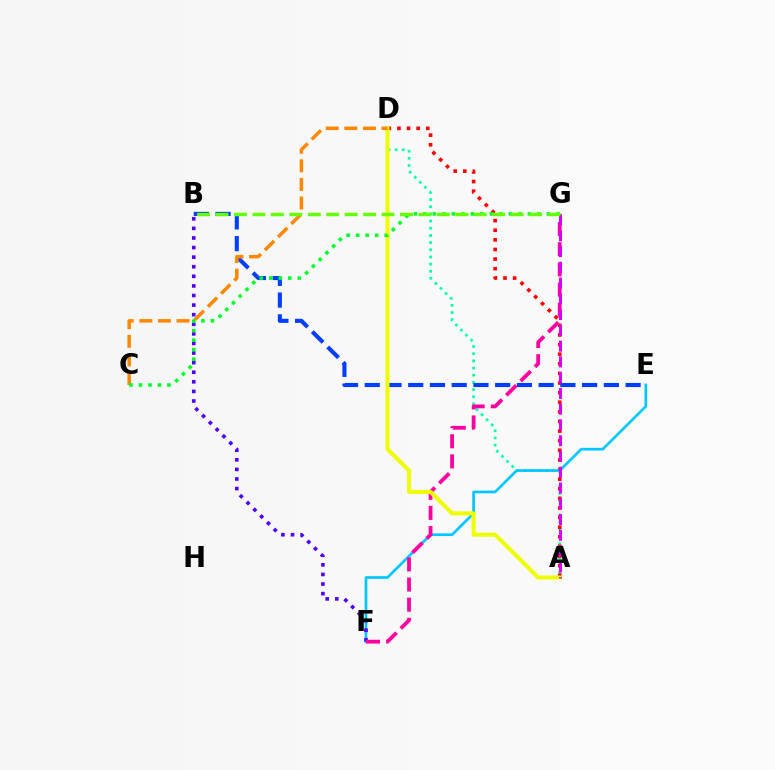{('A', 'D'): [{'color': '#00ffaf', 'line_style': 'dotted', 'thickness': 1.95}, {'color': '#ff0000', 'line_style': 'dotted', 'thickness': 2.61}, {'color': '#eeff00', 'line_style': 'solid', 'thickness': 2.9}], ('E', 'F'): [{'color': '#00c7ff', 'line_style': 'solid', 'thickness': 1.94}], ('B', 'E'): [{'color': '#003fff', 'line_style': 'dashed', 'thickness': 2.95}], ('B', 'F'): [{'color': '#4f00ff', 'line_style': 'dotted', 'thickness': 2.61}], ('F', 'G'): [{'color': '#ff00a0', 'line_style': 'dashed', 'thickness': 2.74}], ('A', 'G'): [{'color': '#d600ff', 'line_style': 'dashed', 'thickness': 2.14}], ('C', 'D'): [{'color': '#ff8800', 'line_style': 'dashed', 'thickness': 2.53}], ('C', 'G'): [{'color': '#00ff27', 'line_style': 'dotted', 'thickness': 2.58}], ('B', 'G'): [{'color': '#66ff00', 'line_style': 'dashed', 'thickness': 2.51}]}